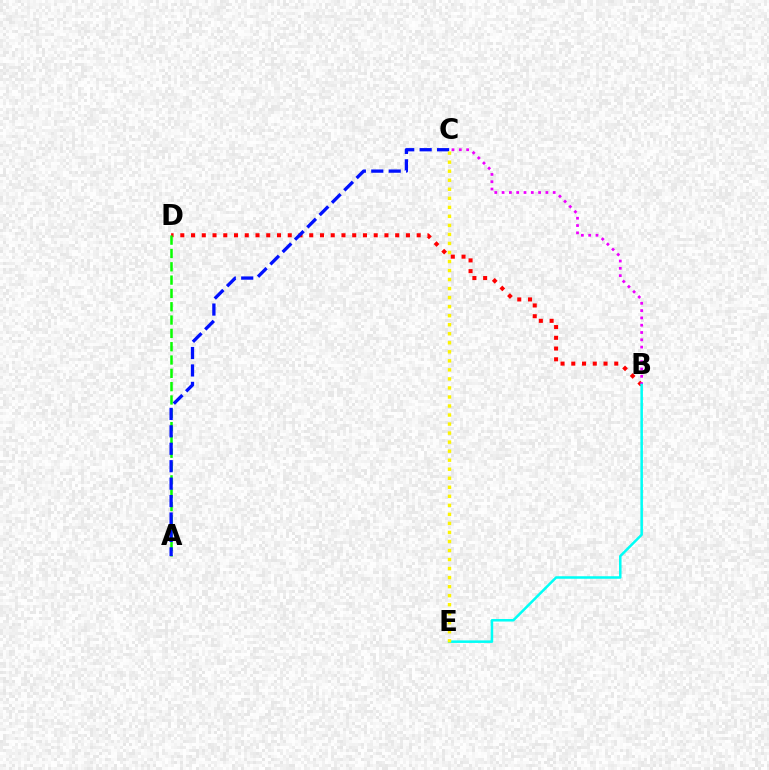{('B', 'D'): [{'color': '#ff0000', 'line_style': 'dotted', 'thickness': 2.92}], ('B', 'C'): [{'color': '#ee00ff', 'line_style': 'dotted', 'thickness': 1.98}], ('B', 'E'): [{'color': '#00fff6', 'line_style': 'solid', 'thickness': 1.82}], ('A', 'D'): [{'color': '#08ff00', 'line_style': 'dashed', 'thickness': 1.81}], ('A', 'C'): [{'color': '#0010ff', 'line_style': 'dashed', 'thickness': 2.37}], ('C', 'E'): [{'color': '#fcf500', 'line_style': 'dotted', 'thickness': 2.45}]}